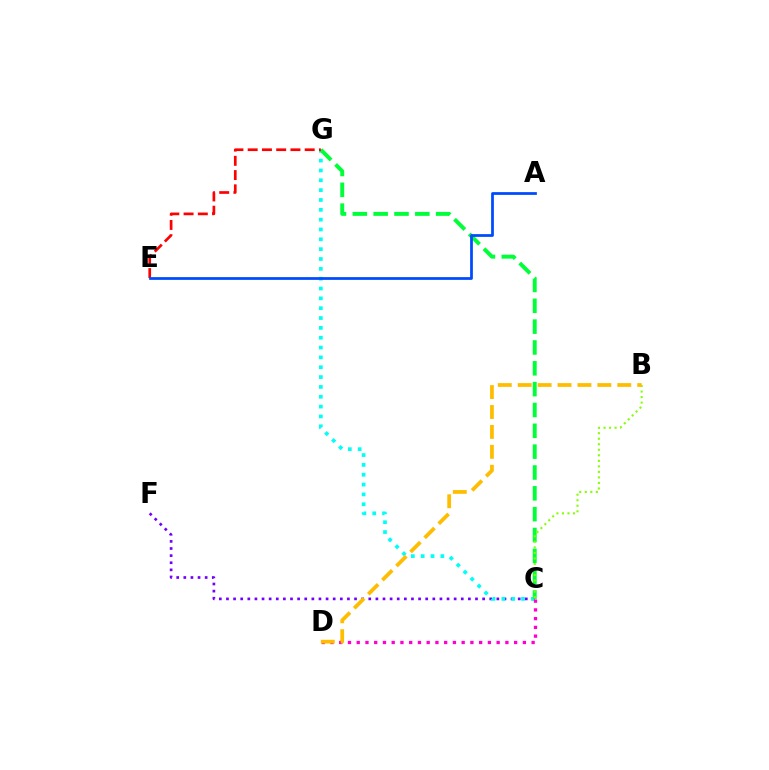{('C', 'F'): [{'color': '#7200ff', 'line_style': 'dotted', 'thickness': 1.93}], ('C', 'G'): [{'color': '#00fff6', 'line_style': 'dotted', 'thickness': 2.67}, {'color': '#00ff39', 'line_style': 'dashed', 'thickness': 2.83}], ('C', 'D'): [{'color': '#ff00cf', 'line_style': 'dotted', 'thickness': 2.38}], ('E', 'G'): [{'color': '#ff0000', 'line_style': 'dashed', 'thickness': 1.94}], ('A', 'E'): [{'color': '#004bff', 'line_style': 'solid', 'thickness': 1.98}], ('B', 'C'): [{'color': '#84ff00', 'line_style': 'dotted', 'thickness': 1.5}], ('B', 'D'): [{'color': '#ffbd00', 'line_style': 'dashed', 'thickness': 2.71}]}